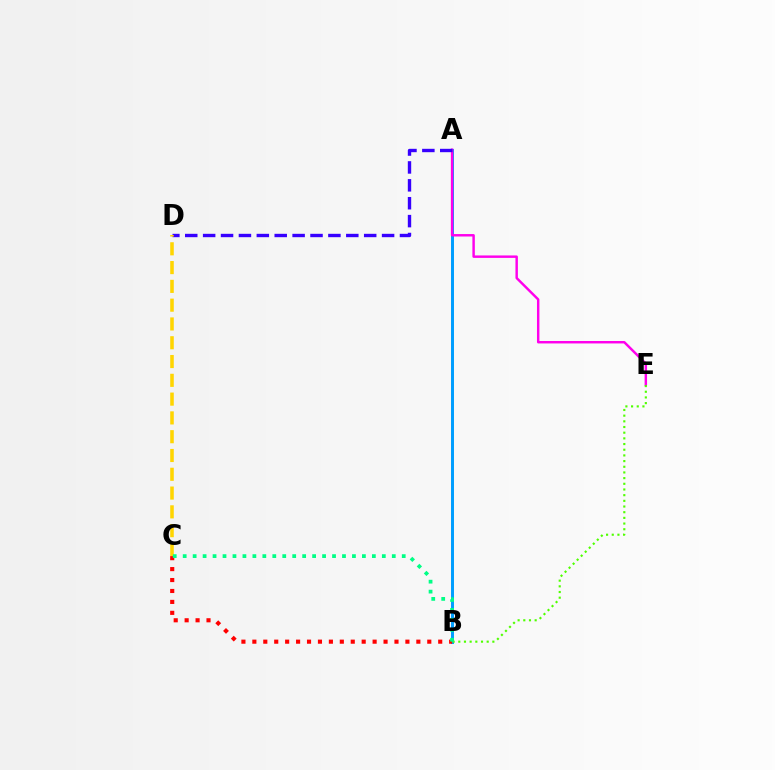{('A', 'B'): [{'color': '#009eff', 'line_style': 'solid', 'thickness': 2.13}], ('A', 'E'): [{'color': '#ff00ed', 'line_style': 'solid', 'thickness': 1.76}], ('B', 'E'): [{'color': '#4fff00', 'line_style': 'dotted', 'thickness': 1.54}], ('A', 'D'): [{'color': '#3700ff', 'line_style': 'dashed', 'thickness': 2.43}], ('B', 'C'): [{'color': '#ff0000', 'line_style': 'dotted', 'thickness': 2.97}, {'color': '#00ff86', 'line_style': 'dotted', 'thickness': 2.71}], ('C', 'D'): [{'color': '#ffd500', 'line_style': 'dashed', 'thickness': 2.55}]}